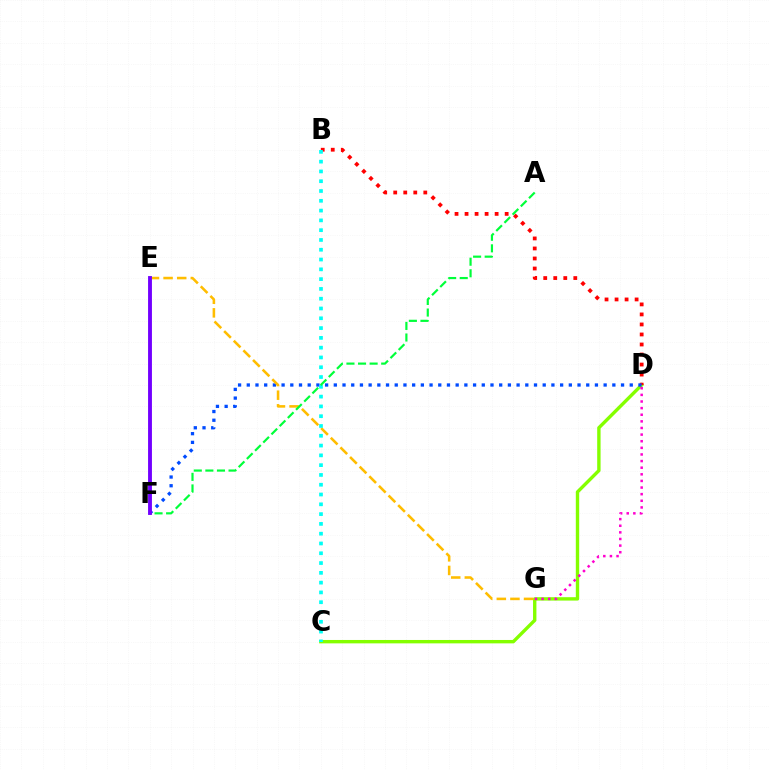{('C', 'D'): [{'color': '#84ff00', 'line_style': 'solid', 'thickness': 2.44}], ('B', 'D'): [{'color': '#ff0000', 'line_style': 'dotted', 'thickness': 2.72}], ('D', 'F'): [{'color': '#004bff', 'line_style': 'dotted', 'thickness': 2.36}], ('E', 'G'): [{'color': '#ffbd00', 'line_style': 'dashed', 'thickness': 1.85}], ('B', 'C'): [{'color': '#00fff6', 'line_style': 'dotted', 'thickness': 2.66}], ('D', 'G'): [{'color': '#ff00cf', 'line_style': 'dotted', 'thickness': 1.8}], ('A', 'F'): [{'color': '#00ff39', 'line_style': 'dashed', 'thickness': 1.57}], ('E', 'F'): [{'color': '#7200ff', 'line_style': 'solid', 'thickness': 2.78}]}